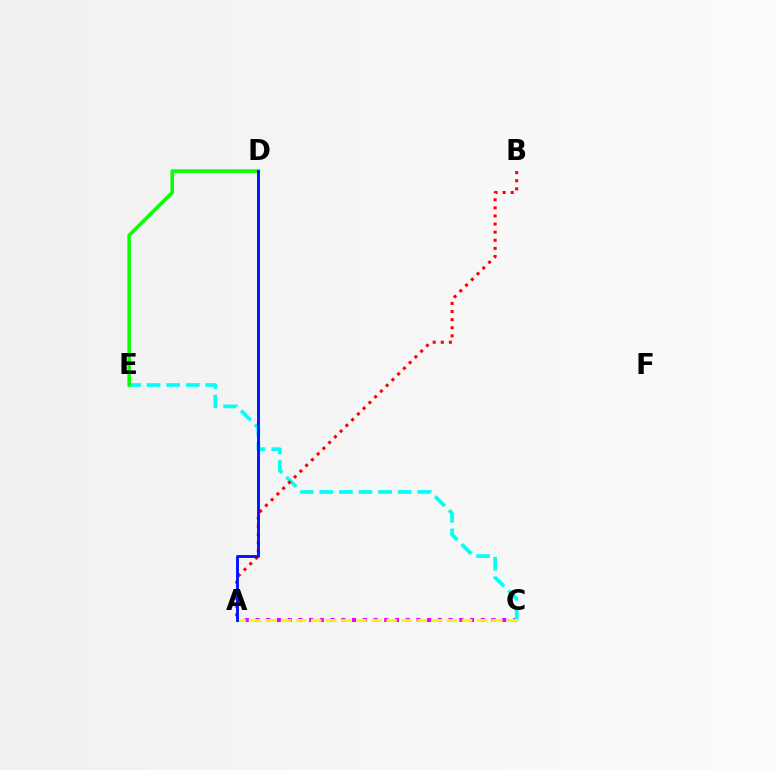{('A', 'C'): [{'color': '#ee00ff', 'line_style': 'dotted', 'thickness': 2.92}, {'color': '#fcf500', 'line_style': 'dashed', 'thickness': 2.05}], ('C', 'E'): [{'color': '#00fff6', 'line_style': 'dashed', 'thickness': 2.66}], ('A', 'B'): [{'color': '#ff0000', 'line_style': 'dotted', 'thickness': 2.2}], ('D', 'E'): [{'color': '#08ff00', 'line_style': 'solid', 'thickness': 2.54}], ('A', 'D'): [{'color': '#0010ff', 'line_style': 'solid', 'thickness': 2.06}]}